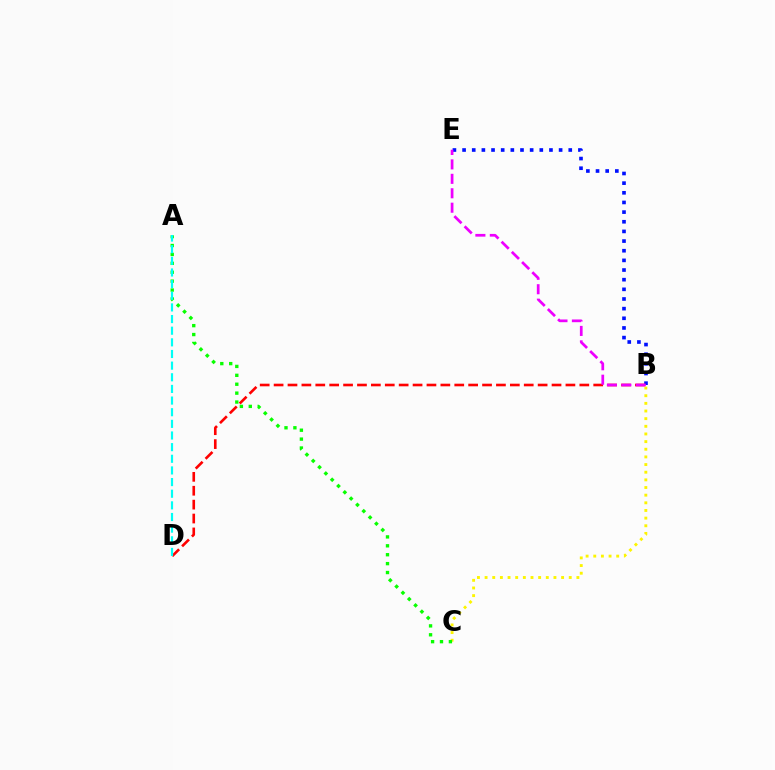{('B', 'C'): [{'color': '#fcf500', 'line_style': 'dotted', 'thickness': 2.08}], ('A', 'C'): [{'color': '#08ff00', 'line_style': 'dotted', 'thickness': 2.42}], ('B', 'E'): [{'color': '#0010ff', 'line_style': 'dotted', 'thickness': 2.62}, {'color': '#ee00ff', 'line_style': 'dashed', 'thickness': 1.96}], ('B', 'D'): [{'color': '#ff0000', 'line_style': 'dashed', 'thickness': 1.89}], ('A', 'D'): [{'color': '#00fff6', 'line_style': 'dashed', 'thickness': 1.58}]}